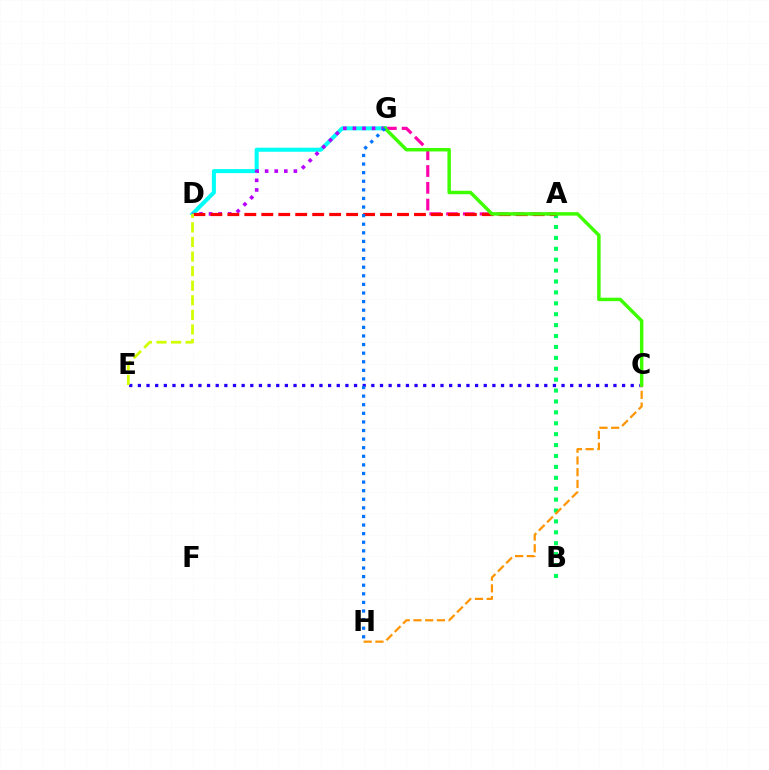{('A', 'G'): [{'color': '#ff00ac', 'line_style': 'dashed', 'thickness': 2.28}], ('A', 'B'): [{'color': '#00ff5c', 'line_style': 'dotted', 'thickness': 2.96}], ('D', 'G'): [{'color': '#00fff6', 'line_style': 'solid', 'thickness': 2.91}, {'color': '#b900ff', 'line_style': 'dotted', 'thickness': 2.61}], ('C', 'E'): [{'color': '#2500ff', 'line_style': 'dotted', 'thickness': 2.35}], ('A', 'D'): [{'color': '#ff0000', 'line_style': 'dashed', 'thickness': 2.3}], ('C', 'H'): [{'color': '#ff9400', 'line_style': 'dashed', 'thickness': 1.59}], ('C', 'G'): [{'color': '#3dff00', 'line_style': 'solid', 'thickness': 2.49}], ('D', 'E'): [{'color': '#d1ff00', 'line_style': 'dashed', 'thickness': 1.98}], ('G', 'H'): [{'color': '#0074ff', 'line_style': 'dotted', 'thickness': 2.34}]}